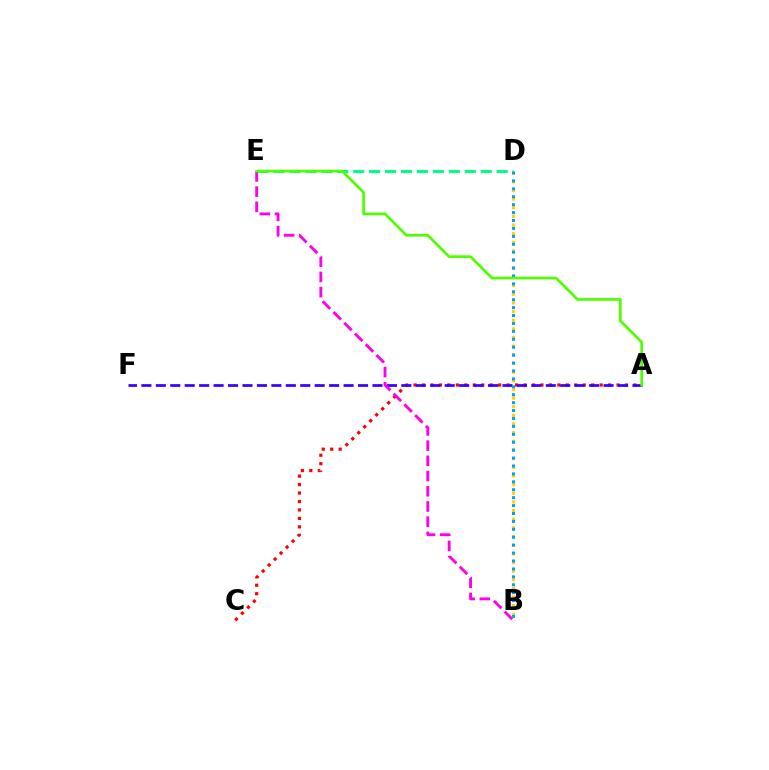{('B', 'D'): [{'color': '#ffd500', 'line_style': 'dotted', 'thickness': 2.35}, {'color': '#009eff', 'line_style': 'dotted', 'thickness': 2.15}], ('D', 'E'): [{'color': '#00ff86', 'line_style': 'dashed', 'thickness': 2.17}], ('A', 'C'): [{'color': '#ff0000', 'line_style': 'dotted', 'thickness': 2.3}], ('A', 'F'): [{'color': '#3700ff', 'line_style': 'dashed', 'thickness': 1.96}], ('B', 'E'): [{'color': '#ff00ed', 'line_style': 'dashed', 'thickness': 2.07}], ('A', 'E'): [{'color': '#4fff00', 'line_style': 'solid', 'thickness': 1.96}]}